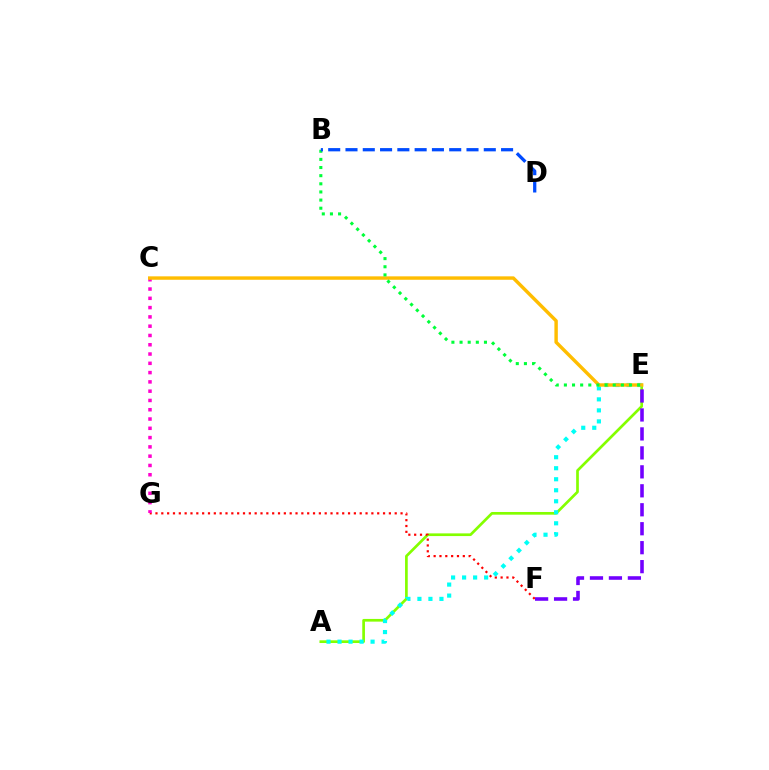{('A', 'E'): [{'color': '#84ff00', 'line_style': 'solid', 'thickness': 1.94}, {'color': '#00fff6', 'line_style': 'dotted', 'thickness': 2.99}], ('F', 'G'): [{'color': '#ff0000', 'line_style': 'dotted', 'thickness': 1.59}], ('C', 'G'): [{'color': '#ff00cf', 'line_style': 'dotted', 'thickness': 2.52}], ('C', 'E'): [{'color': '#ffbd00', 'line_style': 'solid', 'thickness': 2.47}], ('E', 'F'): [{'color': '#7200ff', 'line_style': 'dashed', 'thickness': 2.58}], ('B', 'E'): [{'color': '#00ff39', 'line_style': 'dotted', 'thickness': 2.21}], ('B', 'D'): [{'color': '#004bff', 'line_style': 'dashed', 'thickness': 2.35}]}